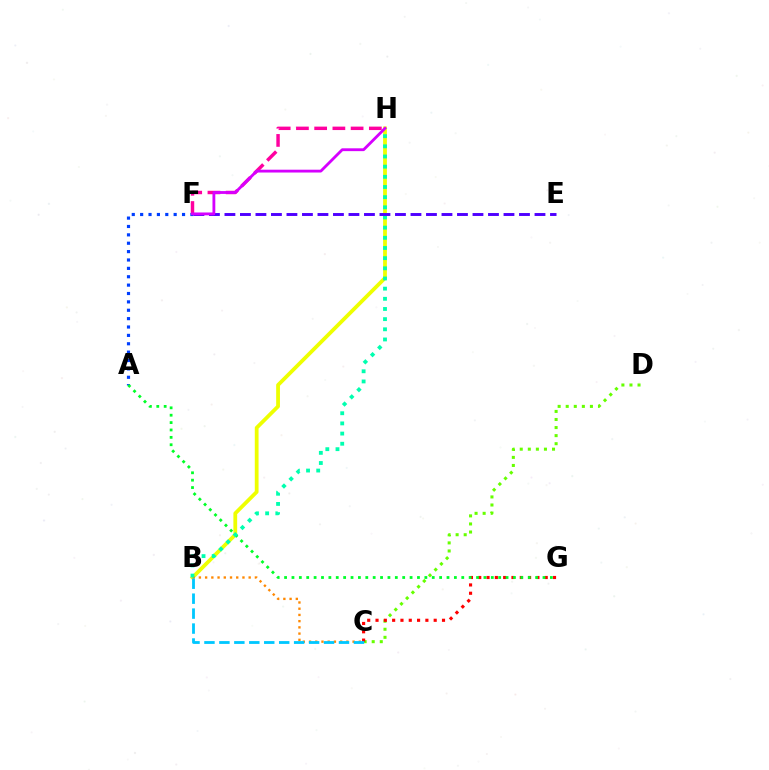{('B', 'H'): [{'color': '#eeff00', 'line_style': 'solid', 'thickness': 2.72}, {'color': '#00ffaf', 'line_style': 'dotted', 'thickness': 2.76}], ('C', 'D'): [{'color': '#66ff00', 'line_style': 'dotted', 'thickness': 2.19}], ('C', 'G'): [{'color': '#ff0000', 'line_style': 'dotted', 'thickness': 2.26}], ('A', 'F'): [{'color': '#003fff', 'line_style': 'dotted', 'thickness': 2.28}], ('B', 'C'): [{'color': '#ff8800', 'line_style': 'dotted', 'thickness': 1.69}, {'color': '#00c7ff', 'line_style': 'dashed', 'thickness': 2.03}], ('F', 'H'): [{'color': '#ff00a0', 'line_style': 'dashed', 'thickness': 2.48}, {'color': '#d600ff', 'line_style': 'solid', 'thickness': 2.04}], ('A', 'G'): [{'color': '#00ff27', 'line_style': 'dotted', 'thickness': 2.01}], ('E', 'F'): [{'color': '#4f00ff', 'line_style': 'dashed', 'thickness': 2.11}]}